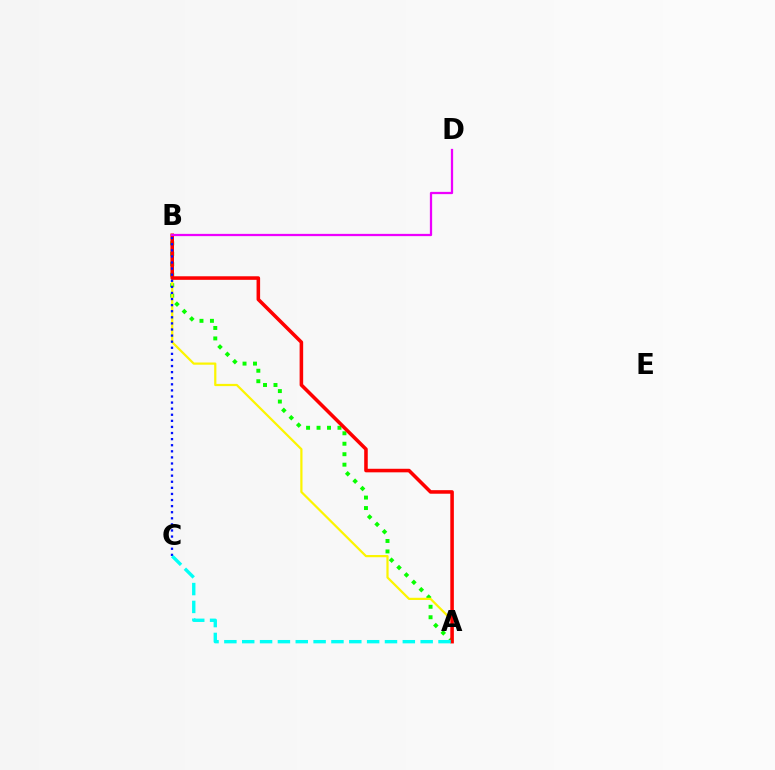{('A', 'B'): [{'color': '#08ff00', 'line_style': 'dotted', 'thickness': 2.84}, {'color': '#fcf500', 'line_style': 'solid', 'thickness': 1.6}, {'color': '#ff0000', 'line_style': 'solid', 'thickness': 2.56}], ('B', 'C'): [{'color': '#0010ff', 'line_style': 'dotted', 'thickness': 1.65}], ('B', 'D'): [{'color': '#ee00ff', 'line_style': 'solid', 'thickness': 1.62}], ('A', 'C'): [{'color': '#00fff6', 'line_style': 'dashed', 'thickness': 2.42}]}